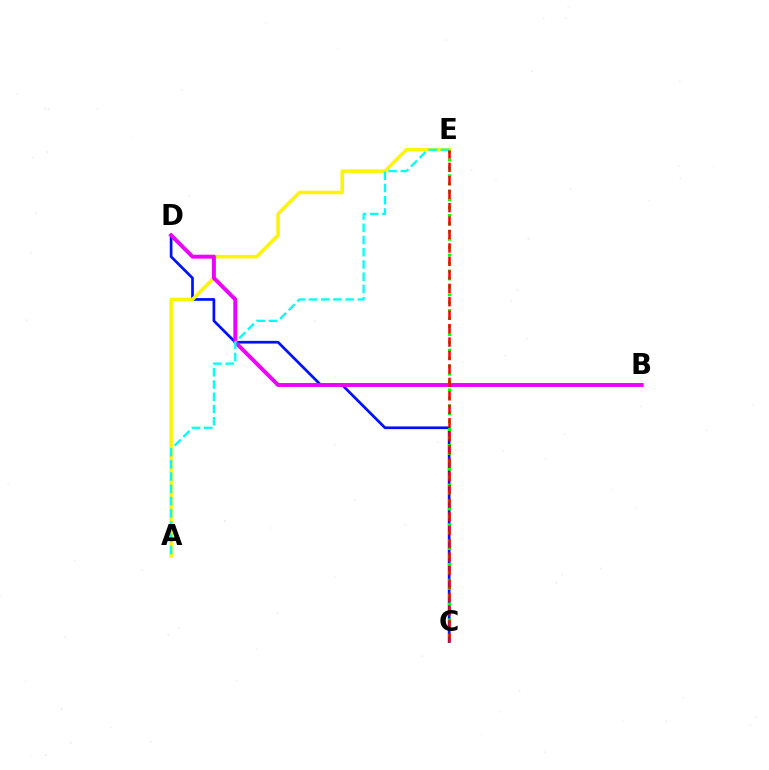{('C', 'D'): [{'color': '#0010ff', 'line_style': 'solid', 'thickness': 1.95}], ('A', 'E'): [{'color': '#fcf500', 'line_style': 'solid', 'thickness': 2.51}, {'color': '#00fff6', 'line_style': 'dashed', 'thickness': 1.66}], ('B', 'D'): [{'color': '#ee00ff', 'line_style': 'solid', 'thickness': 2.81}], ('C', 'E'): [{'color': '#08ff00', 'line_style': 'dotted', 'thickness': 2.15}, {'color': '#ff0000', 'line_style': 'dashed', 'thickness': 1.83}]}